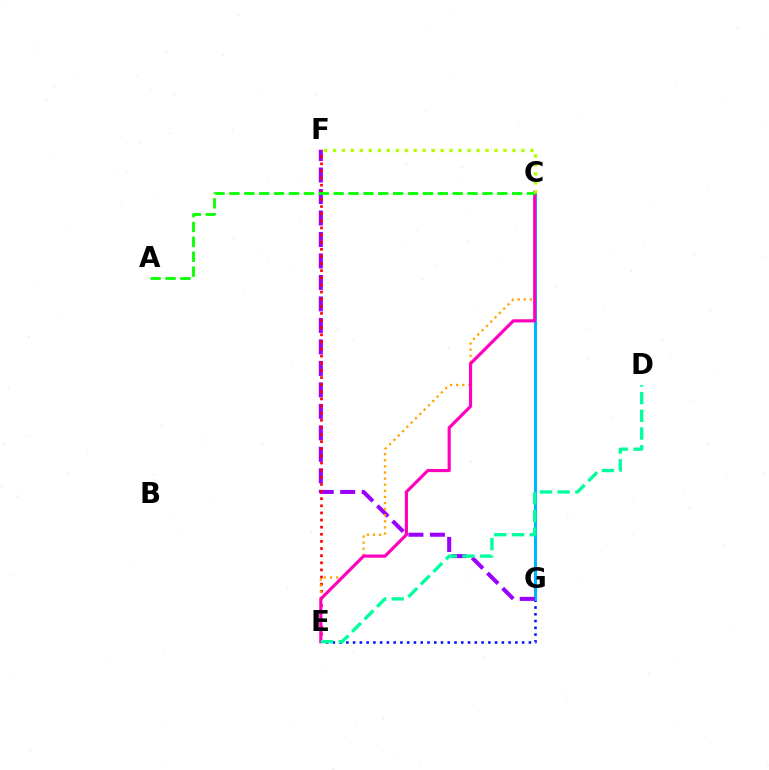{('E', 'G'): [{'color': '#0010ff', 'line_style': 'dotted', 'thickness': 1.84}], ('C', 'G'): [{'color': '#00b5ff', 'line_style': 'solid', 'thickness': 2.22}], ('F', 'G'): [{'color': '#9b00ff', 'line_style': 'dashed', 'thickness': 2.92}], ('E', 'F'): [{'color': '#ff0000', 'line_style': 'dotted', 'thickness': 1.94}], ('C', 'E'): [{'color': '#ffa500', 'line_style': 'dotted', 'thickness': 1.66}, {'color': '#ff00bd', 'line_style': 'solid', 'thickness': 2.27}], ('A', 'C'): [{'color': '#08ff00', 'line_style': 'dashed', 'thickness': 2.02}], ('D', 'E'): [{'color': '#00ff9d', 'line_style': 'dashed', 'thickness': 2.4}], ('C', 'F'): [{'color': '#b3ff00', 'line_style': 'dotted', 'thickness': 2.44}]}